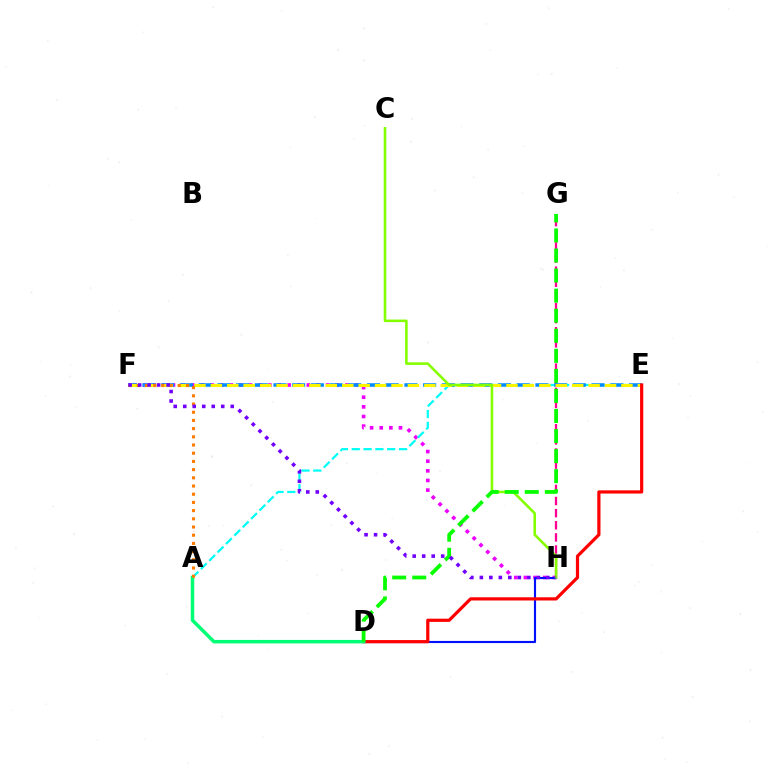{('G', 'H'): [{'color': '#ff0094', 'line_style': 'dashed', 'thickness': 1.65}], ('F', 'H'): [{'color': '#ee00ff', 'line_style': 'dotted', 'thickness': 2.62}, {'color': '#7200ff', 'line_style': 'dotted', 'thickness': 2.58}], ('D', 'H'): [{'color': '#0010ff', 'line_style': 'solid', 'thickness': 1.54}], ('A', 'E'): [{'color': '#00fff6', 'line_style': 'dashed', 'thickness': 1.61}], ('E', 'F'): [{'color': '#008cff', 'line_style': 'dashed', 'thickness': 2.54}, {'color': '#fcf500', 'line_style': 'dashed', 'thickness': 2.23}], ('C', 'H'): [{'color': '#84ff00', 'line_style': 'solid', 'thickness': 1.86}], ('D', 'E'): [{'color': '#ff0000', 'line_style': 'solid', 'thickness': 2.31}], ('A', 'D'): [{'color': '#00ff74', 'line_style': 'solid', 'thickness': 2.51}], ('A', 'F'): [{'color': '#ff7c00', 'line_style': 'dotted', 'thickness': 2.23}], ('D', 'G'): [{'color': '#08ff00', 'line_style': 'dashed', 'thickness': 2.72}]}